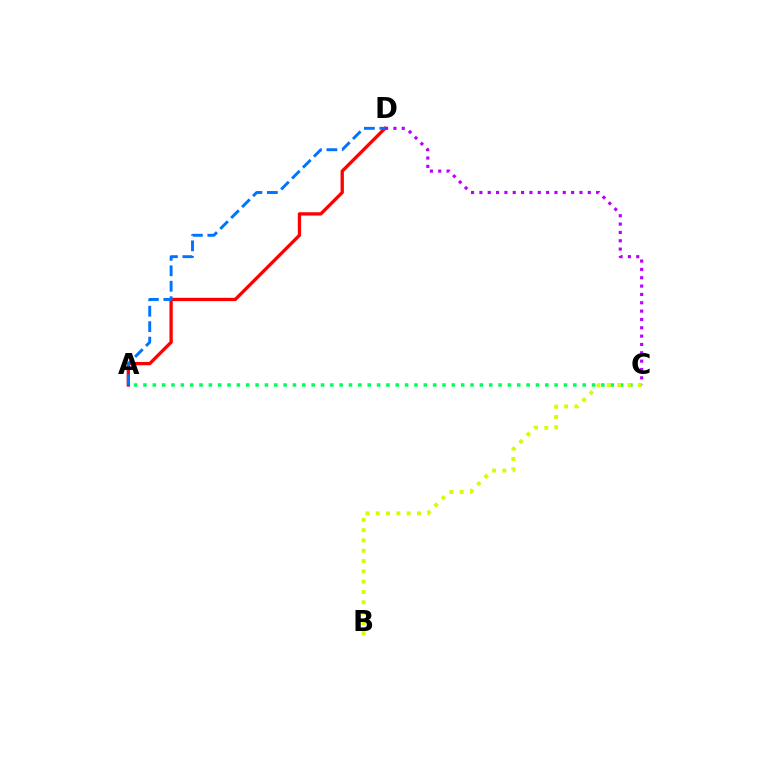{('A', 'D'): [{'color': '#ff0000', 'line_style': 'solid', 'thickness': 2.37}, {'color': '#0074ff', 'line_style': 'dashed', 'thickness': 2.1}], ('C', 'D'): [{'color': '#b900ff', 'line_style': 'dotted', 'thickness': 2.27}], ('A', 'C'): [{'color': '#00ff5c', 'line_style': 'dotted', 'thickness': 2.54}], ('B', 'C'): [{'color': '#d1ff00', 'line_style': 'dotted', 'thickness': 2.8}]}